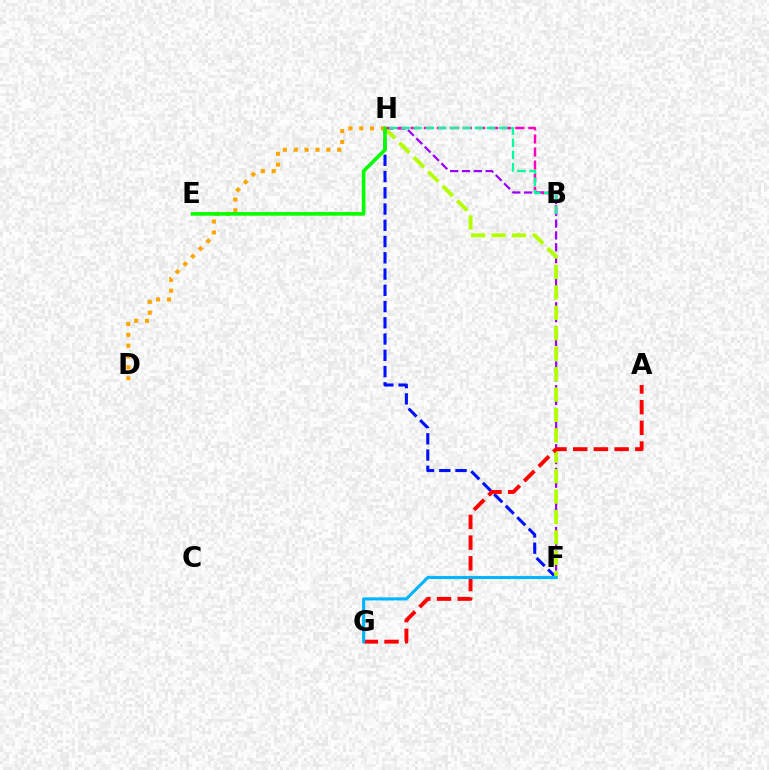{('F', 'H'): [{'color': '#9b00ff', 'line_style': 'dashed', 'thickness': 1.61}, {'color': '#0010ff', 'line_style': 'dashed', 'thickness': 2.21}, {'color': '#b3ff00', 'line_style': 'dashed', 'thickness': 2.77}], ('B', 'H'): [{'color': '#ff00bd', 'line_style': 'dashed', 'thickness': 1.78}, {'color': '#00ff9d', 'line_style': 'dashed', 'thickness': 1.66}], ('A', 'G'): [{'color': '#ff0000', 'line_style': 'dashed', 'thickness': 2.81}], ('F', 'G'): [{'color': '#00b5ff', 'line_style': 'solid', 'thickness': 2.23}], ('D', 'H'): [{'color': '#ffa500', 'line_style': 'dotted', 'thickness': 2.95}], ('E', 'H'): [{'color': '#08ff00', 'line_style': 'solid', 'thickness': 2.62}]}